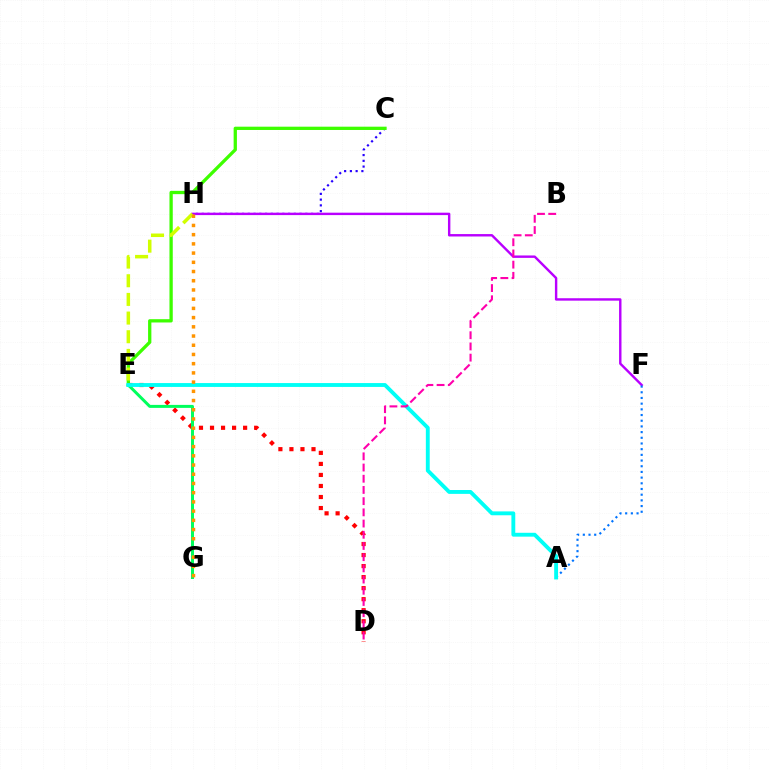{('C', 'H'): [{'color': '#2500ff', 'line_style': 'dotted', 'thickness': 1.56}], ('C', 'E'): [{'color': '#3dff00', 'line_style': 'solid', 'thickness': 2.37}], ('F', 'H'): [{'color': '#b900ff', 'line_style': 'solid', 'thickness': 1.74}], ('A', 'F'): [{'color': '#0074ff', 'line_style': 'dotted', 'thickness': 1.55}], ('D', 'E'): [{'color': '#ff0000', 'line_style': 'dotted', 'thickness': 3.0}], ('E', 'G'): [{'color': '#00ff5c', 'line_style': 'solid', 'thickness': 2.15}], ('E', 'H'): [{'color': '#d1ff00', 'line_style': 'dashed', 'thickness': 2.54}], ('A', 'E'): [{'color': '#00fff6', 'line_style': 'solid', 'thickness': 2.78}], ('B', 'D'): [{'color': '#ff00ac', 'line_style': 'dashed', 'thickness': 1.52}], ('G', 'H'): [{'color': '#ff9400', 'line_style': 'dotted', 'thickness': 2.5}]}